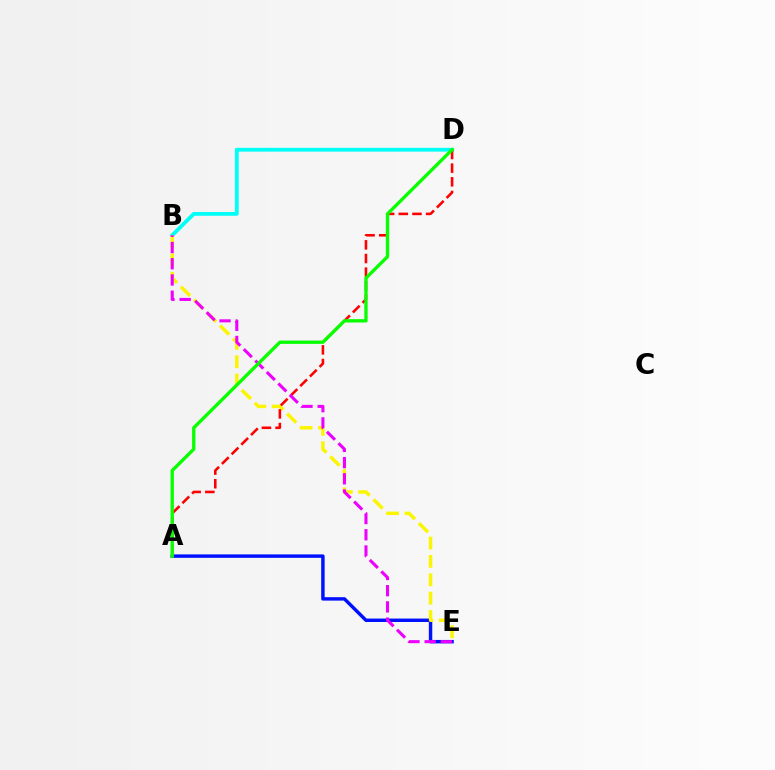{('B', 'D'): [{'color': '#00fff6', 'line_style': 'solid', 'thickness': 2.73}], ('A', 'E'): [{'color': '#0010ff', 'line_style': 'solid', 'thickness': 2.47}], ('B', 'E'): [{'color': '#fcf500', 'line_style': 'dashed', 'thickness': 2.49}, {'color': '#ee00ff', 'line_style': 'dashed', 'thickness': 2.2}], ('A', 'D'): [{'color': '#ff0000', 'line_style': 'dashed', 'thickness': 1.86}, {'color': '#08ff00', 'line_style': 'solid', 'thickness': 2.4}]}